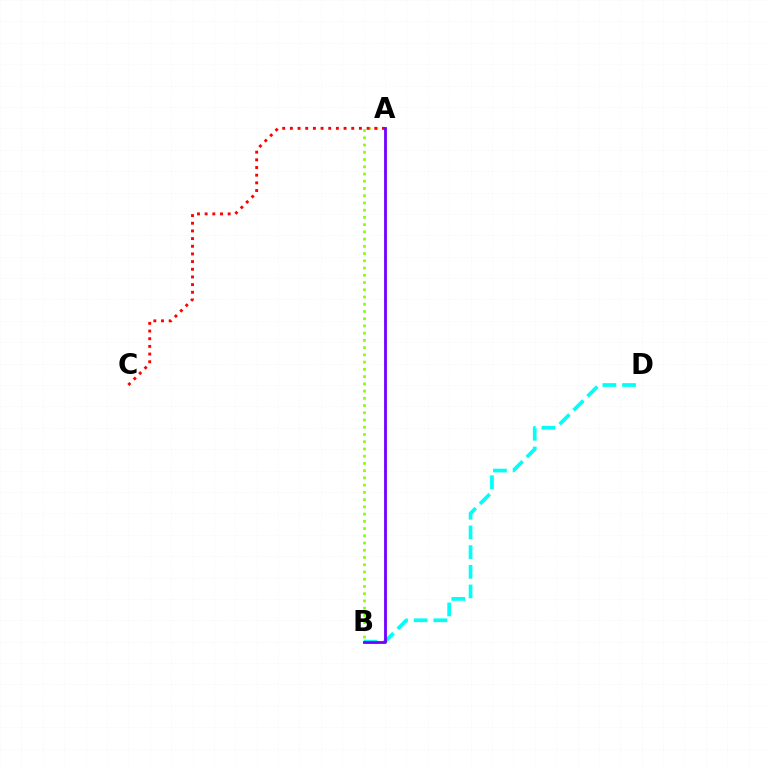{('A', 'B'): [{'color': '#84ff00', 'line_style': 'dotted', 'thickness': 1.97}, {'color': '#7200ff', 'line_style': 'solid', 'thickness': 2.01}], ('A', 'C'): [{'color': '#ff0000', 'line_style': 'dotted', 'thickness': 2.08}], ('B', 'D'): [{'color': '#00fff6', 'line_style': 'dashed', 'thickness': 2.67}]}